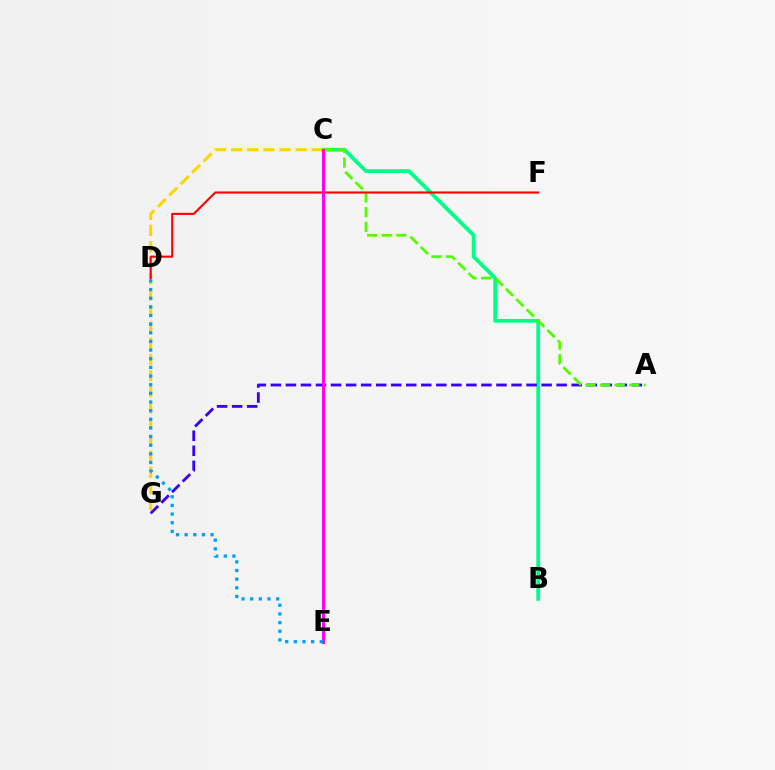{('B', 'C'): [{'color': '#00ff86', 'line_style': 'solid', 'thickness': 2.71}], ('A', 'G'): [{'color': '#3700ff', 'line_style': 'dashed', 'thickness': 2.04}], ('C', 'G'): [{'color': '#ffd500', 'line_style': 'dashed', 'thickness': 2.19}], ('A', 'C'): [{'color': '#4fff00', 'line_style': 'dashed', 'thickness': 1.99}], ('D', 'F'): [{'color': '#ff0000', 'line_style': 'solid', 'thickness': 1.52}], ('C', 'E'): [{'color': '#ff00ed', 'line_style': 'solid', 'thickness': 2.13}], ('D', 'E'): [{'color': '#009eff', 'line_style': 'dotted', 'thickness': 2.35}]}